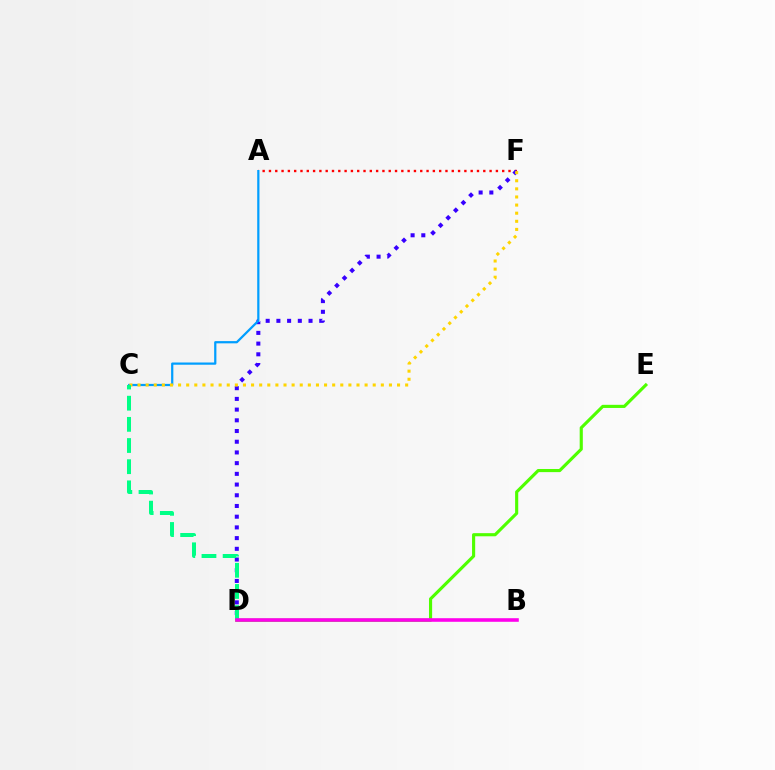{('D', 'E'): [{'color': '#4fff00', 'line_style': 'solid', 'thickness': 2.25}], ('A', 'F'): [{'color': '#ff0000', 'line_style': 'dotted', 'thickness': 1.71}], ('D', 'F'): [{'color': '#3700ff', 'line_style': 'dotted', 'thickness': 2.91}], ('A', 'C'): [{'color': '#009eff', 'line_style': 'solid', 'thickness': 1.61}], ('C', 'F'): [{'color': '#ffd500', 'line_style': 'dotted', 'thickness': 2.2}], ('C', 'D'): [{'color': '#00ff86', 'line_style': 'dashed', 'thickness': 2.87}], ('B', 'D'): [{'color': '#ff00ed', 'line_style': 'solid', 'thickness': 2.58}]}